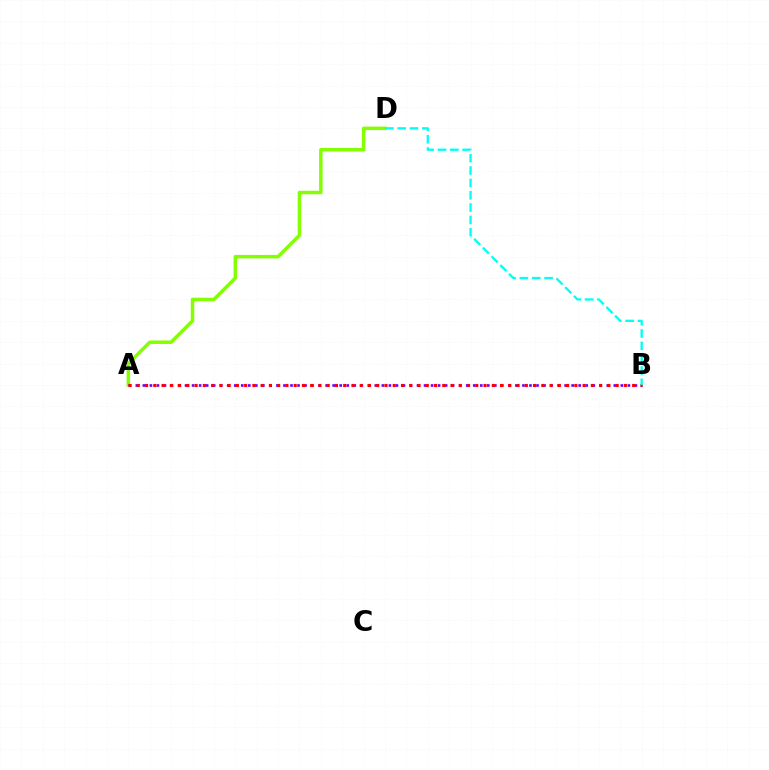{('A', 'D'): [{'color': '#84ff00', 'line_style': 'solid', 'thickness': 2.5}], ('A', 'B'): [{'color': '#7200ff', 'line_style': 'dotted', 'thickness': 1.91}, {'color': '#ff0000', 'line_style': 'dotted', 'thickness': 2.24}], ('B', 'D'): [{'color': '#00fff6', 'line_style': 'dashed', 'thickness': 1.68}]}